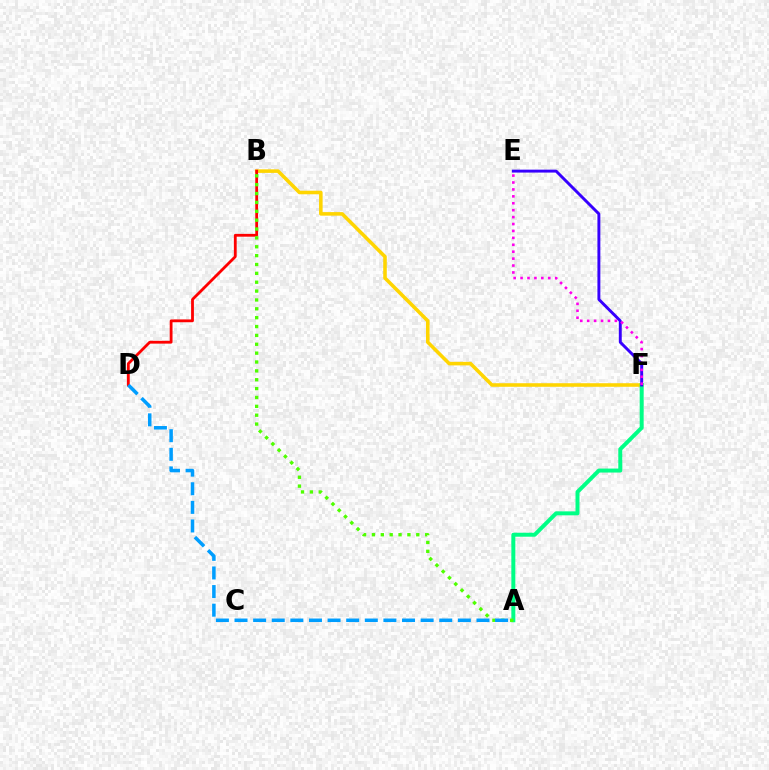{('B', 'F'): [{'color': '#ffd500', 'line_style': 'solid', 'thickness': 2.56}], ('B', 'D'): [{'color': '#ff0000', 'line_style': 'solid', 'thickness': 2.02}], ('A', 'F'): [{'color': '#00ff86', 'line_style': 'solid', 'thickness': 2.86}], ('A', 'B'): [{'color': '#4fff00', 'line_style': 'dotted', 'thickness': 2.41}], ('E', 'F'): [{'color': '#3700ff', 'line_style': 'solid', 'thickness': 2.11}, {'color': '#ff00ed', 'line_style': 'dotted', 'thickness': 1.88}], ('A', 'D'): [{'color': '#009eff', 'line_style': 'dashed', 'thickness': 2.53}]}